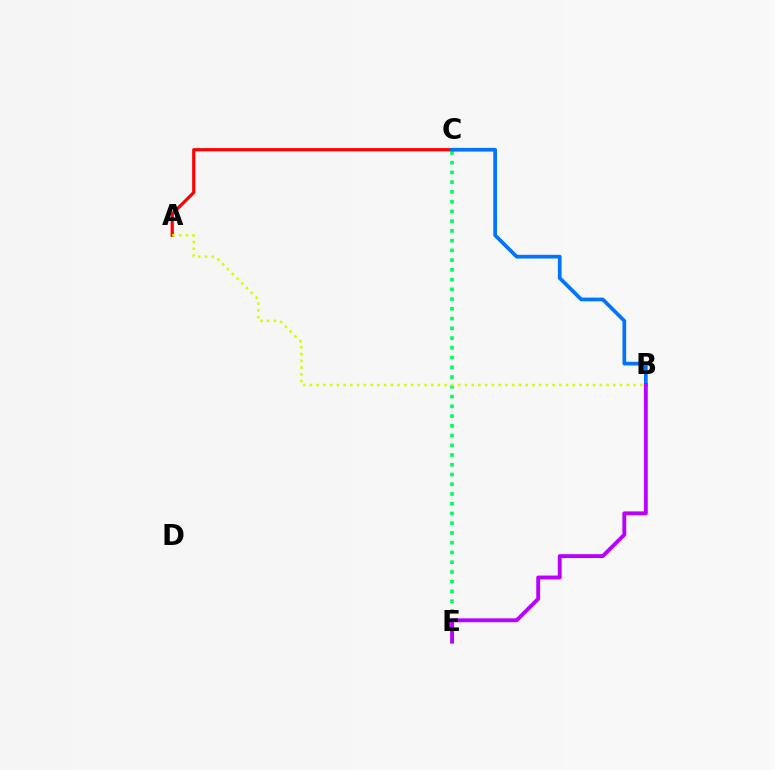{('A', 'C'): [{'color': '#ff0000', 'line_style': 'solid', 'thickness': 2.31}], ('C', 'E'): [{'color': '#00ff5c', 'line_style': 'dotted', 'thickness': 2.65}], ('A', 'B'): [{'color': '#d1ff00', 'line_style': 'dotted', 'thickness': 1.83}], ('B', 'C'): [{'color': '#0074ff', 'line_style': 'solid', 'thickness': 2.67}], ('B', 'E'): [{'color': '#b900ff', 'line_style': 'solid', 'thickness': 2.79}]}